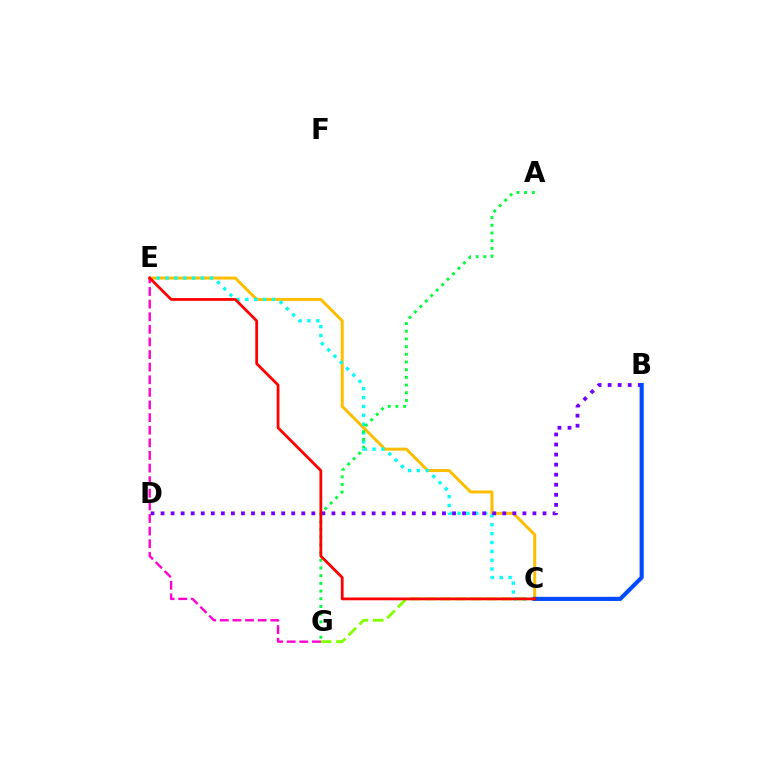{('C', 'E'): [{'color': '#ffbd00', 'line_style': 'solid', 'thickness': 2.16}, {'color': '#00fff6', 'line_style': 'dotted', 'thickness': 2.41}, {'color': '#ff0000', 'line_style': 'solid', 'thickness': 2.0}], ('B', 'D'): [{'color': '#7200ff', 'line_style': 'dotted', 'thickness': 2.73}], ('C', 'G'): [{'color': '#84ff00', 'line_style': 'dashed', 'thickness': 2.07}], ('A', 'G'): [{'color': '#00ff39', 'line_style': 'dotted', 'thickness': 2.09}], ('E', 'G'): [{'color': '#ff00cf', 'line_style': 'dashed', 'thickness': 1.71}], ('B', 'C'): [{'color': '#004bff', 'line_style': 'solid', 'thickness': 2.96}]}